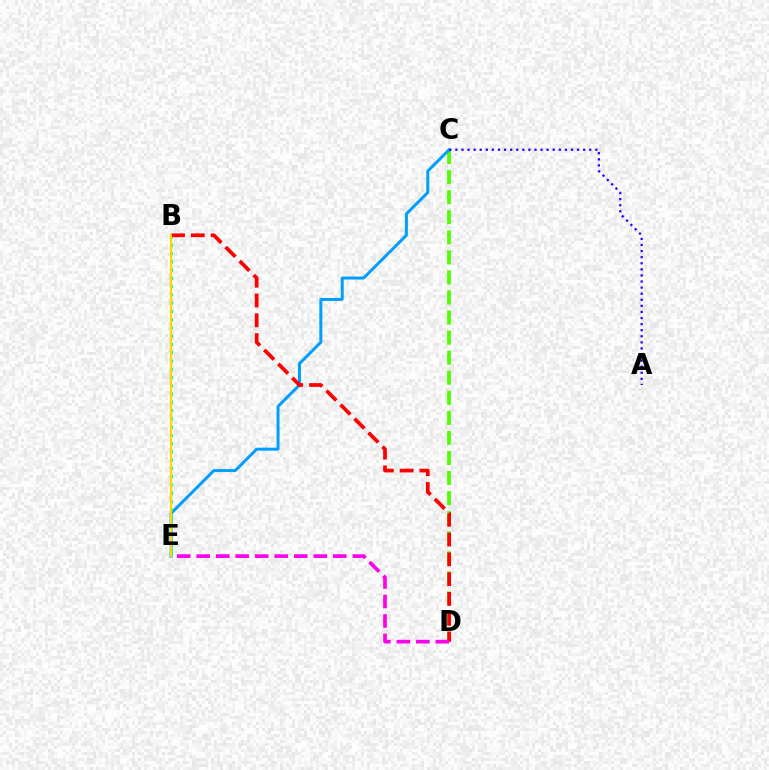{('C', 'D'): [{'color': '#4fff00', 'line_style': 'dashed', 'thickness': 2.73}], ('C', 'E'): [{'color': '#009eff', 'line_style': 'solid', 'thickness': 2.15}], ('B', 'E'): [{'color': '#00ff86', 'line_style': 'dotted', 'thickness': 2.25}, {'color': '#ffd500', 'line_style': 'solid', 'thickness': 1.58}], ('A', 'C'): [{'color': '#3700ff', 'line_style': 'dotted', 'thickness': 1.65}], ('B', 'D'): [{'color': '#ff0000', 'line_style': 'dashed', 'thickness': 2.69}], ('D', 'E'): [{'color': '#ff00ed', 'line_style': 'dashed', 'thickness': 2.65}]}